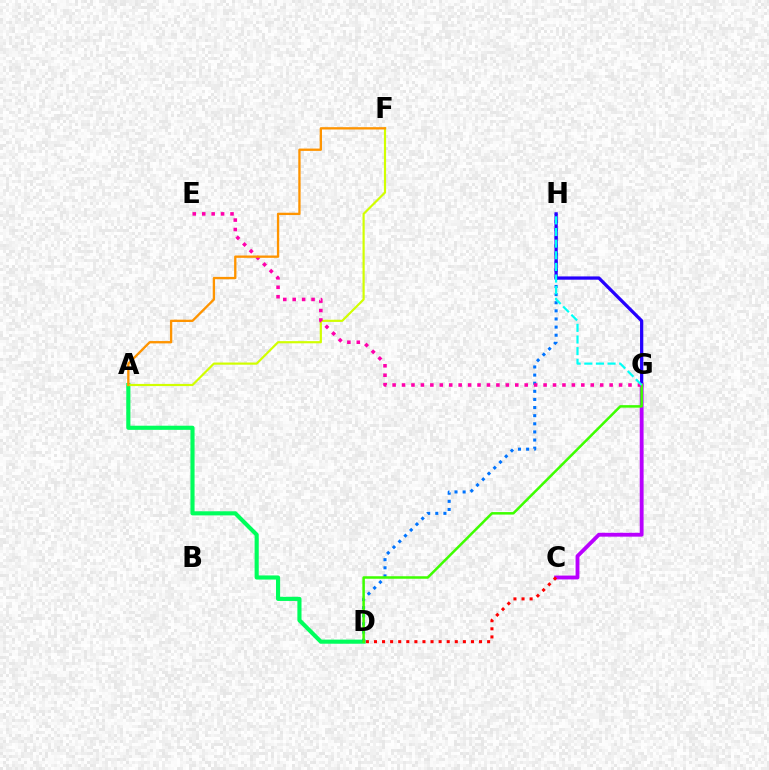{('A', 'D'): [{'color': '#00ff5c', 'line_style': 'solid', 'thickness': 2.97}], ('D', 'H'): [{'color': '#0074ff', 'line_style': 'dotted', 'thickness': 2.21}], ('A', 'F'): [{'color': '#d1ff00', 'line_style': 'solid', 'thickness': 1.57}, {'color': '#ff9400', 'line_style': 'solid', 'thickness': 1.67}], ('G', 'H'): [{'color': '#2500ff', 'line_style': 'solid', 'thickness': 2.35}, {'color': '#00fff6', 'line_style': 'dashed', 'thickness': 1.58}], ('C', 'G'): [{'color': '#b900ff', 'line_style': 'solid', 'thickness': 2.77}], ('D', 'G'): [{'color': '#3dff00', 'line_style': 'solid', 'thickness': 1.81}], ('E', 'G'): [{'color': '#ff00ac', 'line_style': 'dotted', 'thickness': 2.56}], ('C', 'D'): [{'color': '#ff0000', 'line_style': 'dotted', 'thickness': 2.2}]}